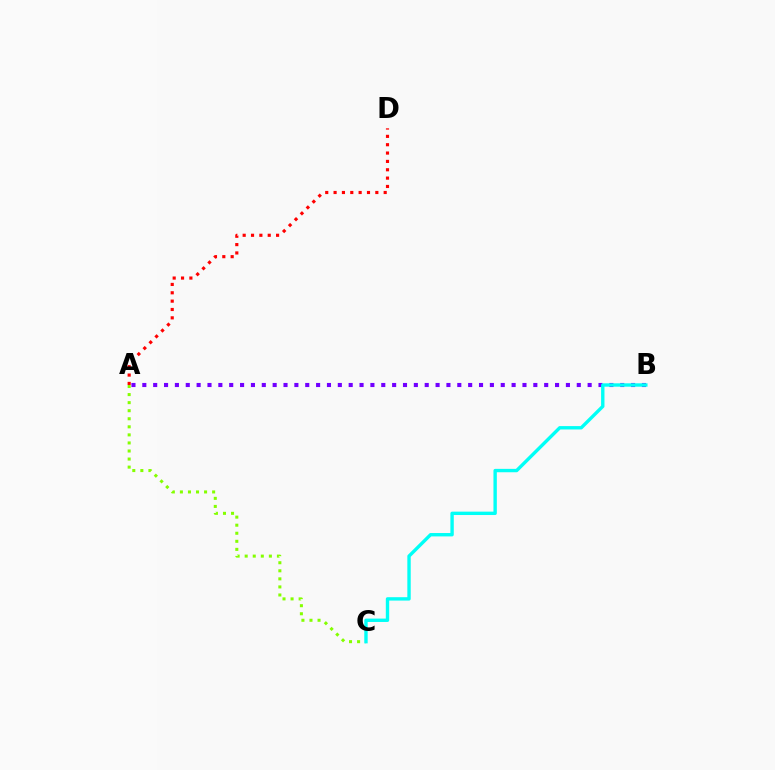{('A', 'D'): [{'color': '#ff0000', 'line_style': 'dotted', 'thickness': 2.27}], ('A', 'C'): [{'color': '#84ff00', 'line_style': 'dotted', 'thickness': 2.19}], ('A', 'B'): [{'color': '#7200ff', 'line_style': 'dotted', 'thickness': 2.95}], ('B', 'C'): [{'color': '#00fff6', 'line_style': 'solid', 'thickness': 2.43}]}